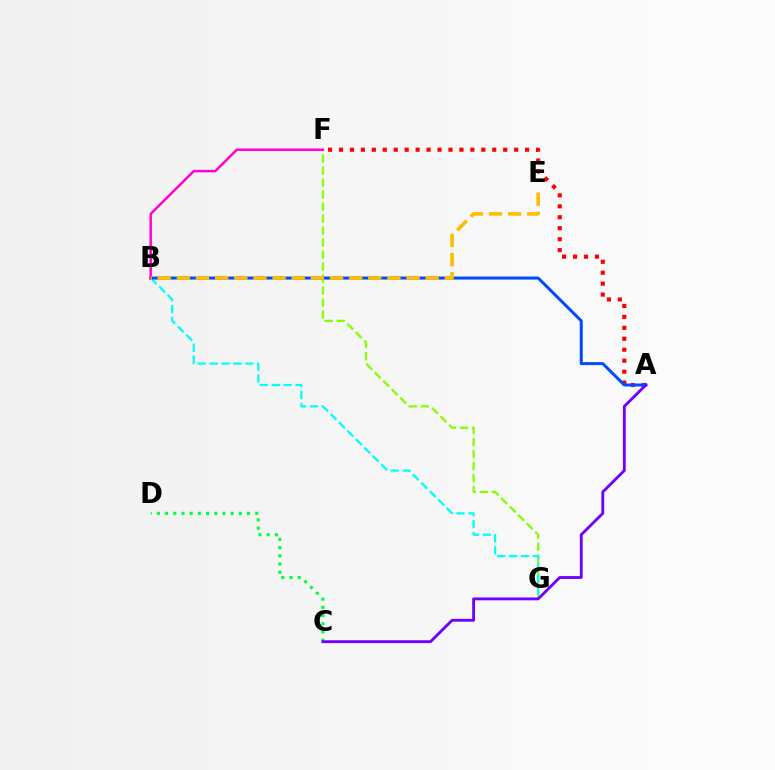{('F', 'G'): [{'color': '#84ff00', 'line_style': 'dashed', 'thickness': 1.63}], ('B', 'G'): [{'color': '#00fff6', 'line_style': 'dashed', 'thickness': 1.62}], ('A', 'F'): [{'color': '#ff0000', 'line_style': 'dotted', 'thickness': 2.97}], ('A', 'B'): [{'color': '#004bff', 'line_style': 'solid', 'thickness': 2.16}], ('B', 'F'): [{'color': '#ff00cf', 'line_style': 'solid', 'thickness': 1.78}], ('C', 'D'): [{'color': '#00ff39', 'line_style': 'dotted', 'thickness': 2.23}], ('A', 'C'): [{'color': '#7200ff', 'line_style': 'solid', 'thickness': 2.05}], ('B', 'E'): [{'color': '#ffbd00', 'line_style': 'dashed', 'thickness': 2.6}]}